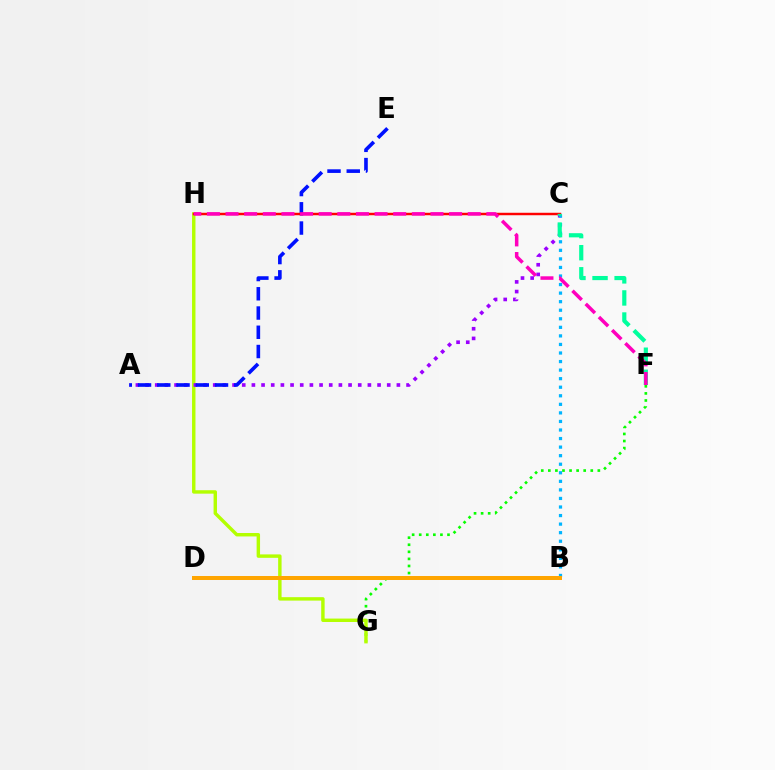{('F', 'G'): [{'color': '#08ff00', 'line_style': 'dotted', 'thickness': 1.92}], ('G', 'H'): [{'color': '#b3ff00', 'line_style': 'solid', 'thickness': 2.47}], ('A', 'C'): [{'color': '#9b00ff', 'line_style': 'dotted', 'thickness': 2.63}], ('A', 'E'): [{'color': '#0010ff', 'line_style': 'dashed', 'thickness': 2.61}], ('B', 'C'): [{'color': '#00b5ff', 'line_style': 'dotted', 'thickness': 2.32}], ('B', 'D'): [{'color': '#ffa500', 'line_style': 'solid', 'thickness': 2.87}], ('C', 'H'): [{'color': '#ff0000', 'line_style': 'solid', 'thickness': 1.77}], ('C', 'F'): [{'color': '#00ff9d', 'line_style': 'dashed', 'thickness': 3.0}], ('F', 'H'): [{'color': '#ff00bd', 'line_style': 'dashed', 'thickness': 2.53}]}